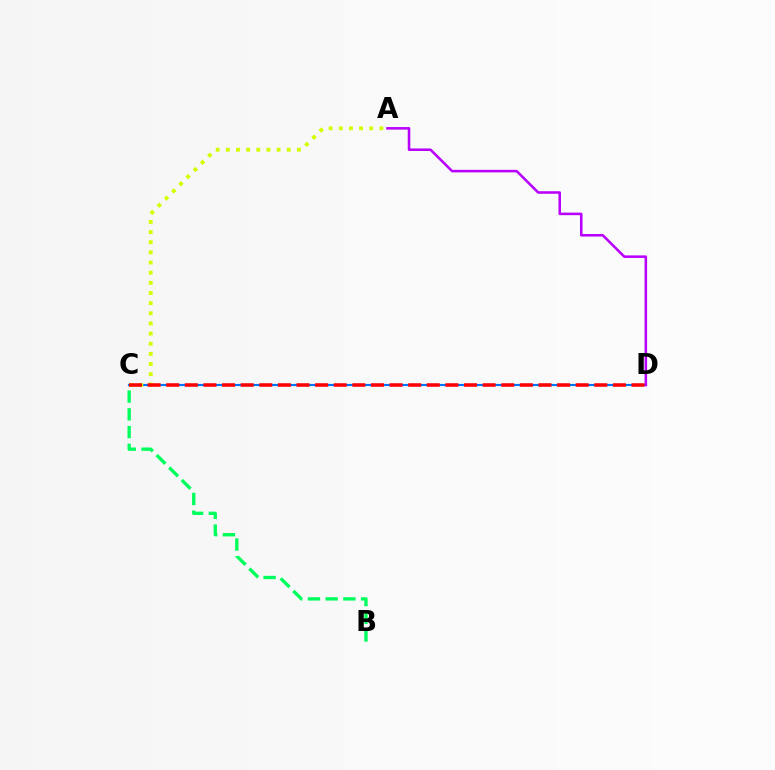{('C', 'D'): [{'color': '#0074ff', 'line_style': 'solid', 'thickness': 1.54}, {'color': '#ff0000', 'line_style': 'dashed', 'thickness': 2.53}], ('A', 'C'): [{'color': '#d1ff00', 'line_style': 'dotted', 'thickness': 2.76}], ('B', 'C'): [{'color': '#00ff5c', 'line_style': 'dashed', 'thickness': 2.41}], ('A', 'D'): [{'color': '#b900ff', 'line_style': 'solid', 'thickness': 1.84}]}